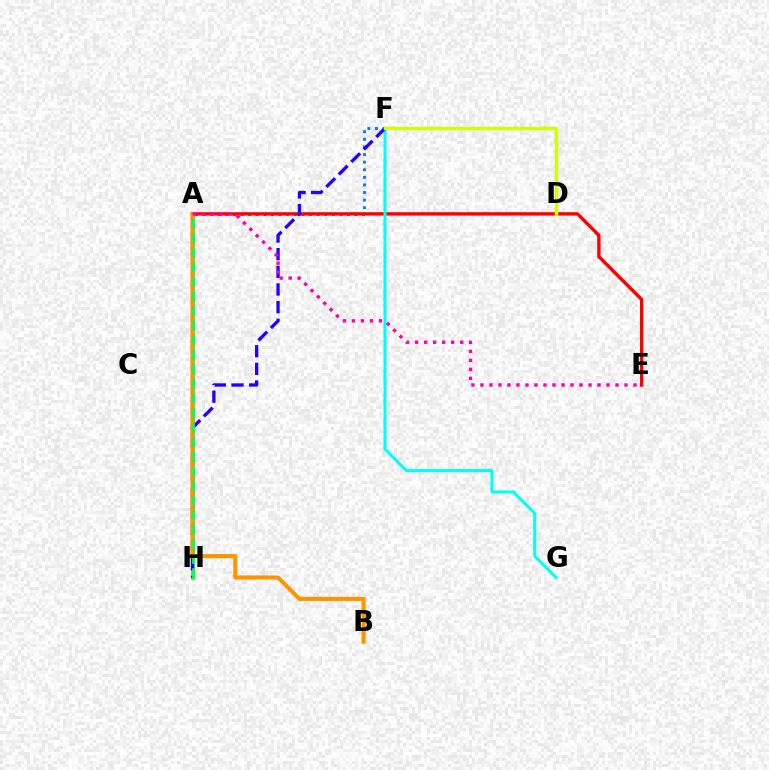{('A', 'F'): [{'color': '#0074ff', 'line_style': 'dotted', 'thickness': 2.06}], ('A', 'H'): [{'color': '#b900ff', 'line_style': 'dashed', 'thickness': 2.74}, {'color': '#3dff00', 'line_style': 'solid', 'thickness': 3.0}, {'color': '#00ff5c', 'line_style': 'dashed', 'thickness': 1.98}], ('A', 'E'): [{'color': '#ff0000', 'line_style': 'solid', 'thickness': 2.43}, {'color': '#ff00ac', 'line_style': 'dotted', 'thickness': 2.45}], ('F', 'G'): [{'color': '#00fff6', 'line_style': 'solid', 'thickness': 2.18}], ('F', 'H'): [{'color': '#2500ff', 'line_style': 'dashed', 'thickness': 2.4}], ('D', 'F'): [{'color': '#d1ff00', 'line_style': 'solid', 'thickness': 2.44}], ('A', 'B'): [{'color': '#ff9400', 'line_style': 'solid', 'thickness': 2.95}]}